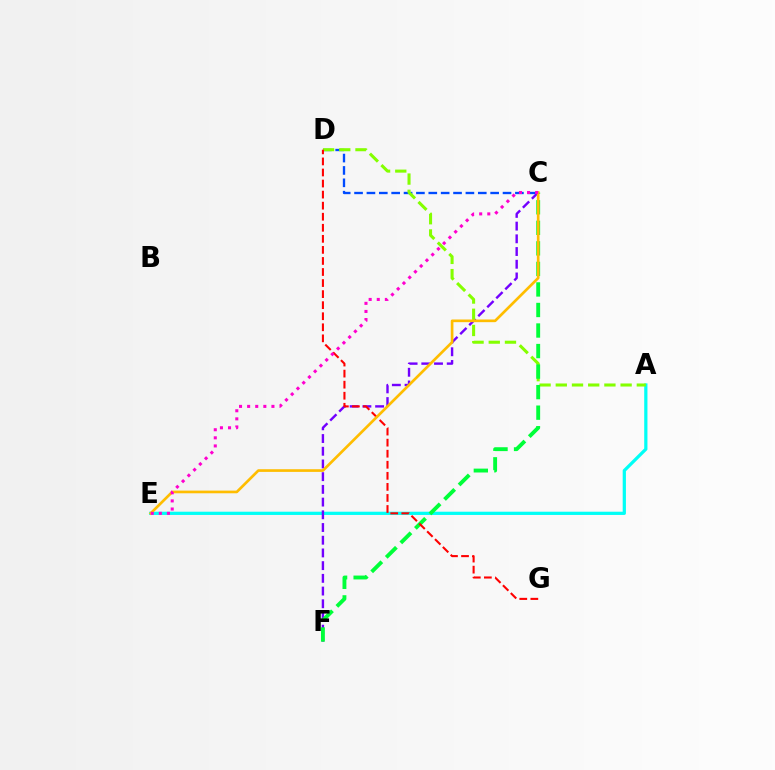{('A', 'E'): [{'color': '#00fff6', 'line_style': 'solid', 'thickness': 2.33}], ('C', 'D'): [{'color': '#004bff', 'line_style': 'dashed', 'thickness': 1.68}], ('C', 'F'): [{'color': '#7200ff', 'line_style': 'dashed', 'thickness': 1.73}, {'color': '#00ff39', 'line_style': 'dashed', 'thickness': 2.79}], ('A', 'D'): [{'color': '#84ff00', 'line_style': 'dashed', 'thickness': 2.2}], ('D', 'G'): [{'color': '#ff0000', 'line_style': 'dashed', 'thickness': 1.5}], ('C', 'E'): [{'color': '#ffbd00', 'line_style': 'solid', 'thickness': 1.92}, {'color': '#ff00cf', 'line_style': 'dotted', 'thickness': 2.2}]}